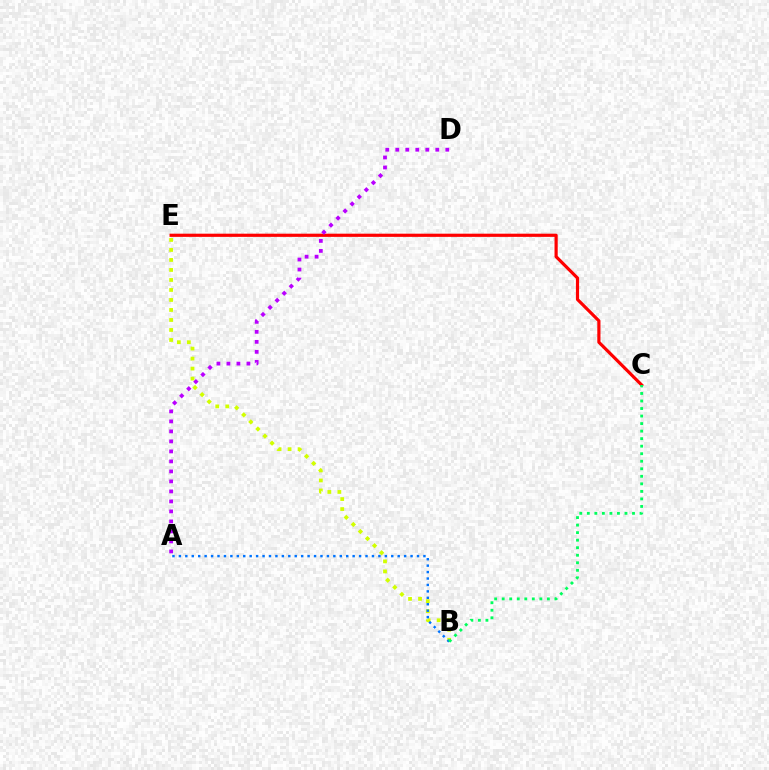{('C', 'E'): [{'color': '#ff0000', 'line_style': 'solid', 'thickness': 2.29}], ('B', 'E'): [{'color': '#d1ff00', 'line_style': 'dotted', 'thickness': 2.72}], ('A', 'B'): [{'color': '#0074ff', 'line_style': 'dotted', 'thickness': 1.75}], ('A', 'D'): [{'color': '#b900ff', 'line_style': 'dotted', 'thickness': 2.72}], ('B', 'C'): [{'color': '#00ff5c', 'line_style': 'dotted', 'thickness': 2.05}]}